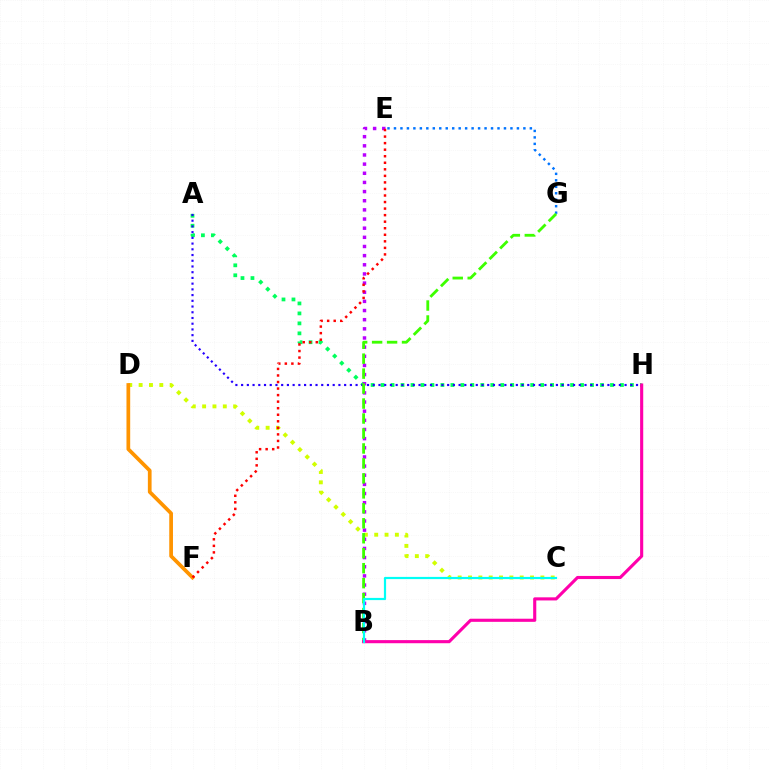{('A', 'H'): [{'color': '#00ff5c', 'line_style': 'dotted', 'thickness': 2.71}, {'color': '#2500ff', 'line_style': 'dotted', 'thickness': 1.56}], ('C', 'D'): [{'color': '#d1ff00', 'line_style': 'dotted', 'thickness': 2.81}], ('B', 'E'): [{'color': '#b900ff', 'line_style': 'dotted', 'thickness': 2.49}], ('E', 'G'): [{'color': '#0074ff', 'line_style': 'dotted', 'thickness': 1.76}], ('B', 'G'): [{'color': '#3dff00', 'line_style': 'dashed', 'thickness': 2.03}], ('D', 'F'): [{'color': '#ff9400', 'line_style': 'solid', 'thickness': 2.68}], ('E', 'F'): [{'color': '#ff0000', 'line_style': 'dotted', 'thickness': 1.78}], ('B', 'H'): [{'color': '#ff00ac', 'line_style': 'solid', 'thickness': 2.24}], ('B', 'C'): [{'color': '#00fff6', 'line_style': 'solid', 'thickness': 1.58}]}